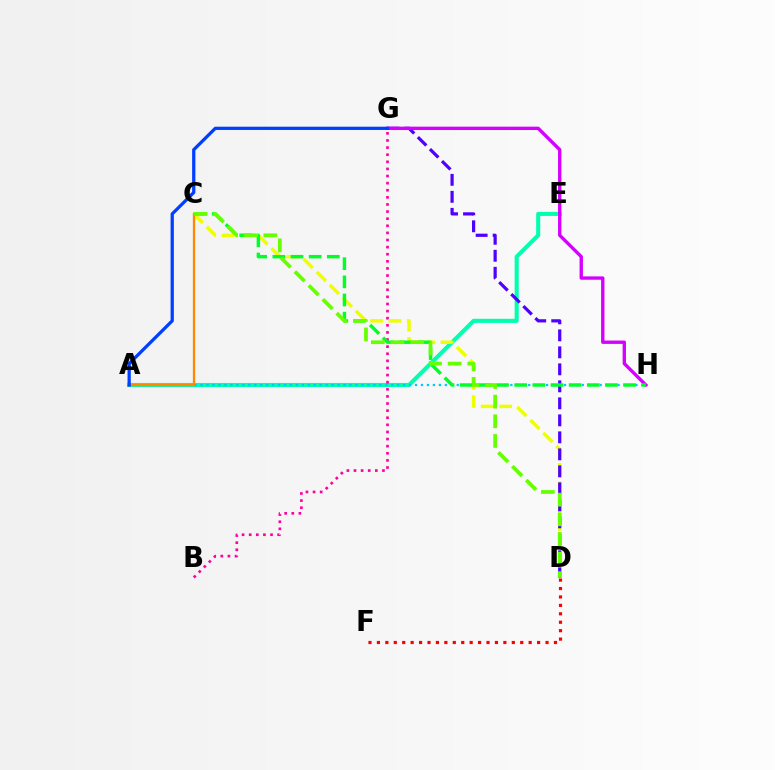{('A', 'E'): [{'color': '#00ffaf', 'line_style': 'solid', 'thickness': 2.94}], ('A', 'H'): [{'color': '#00c7ff', 'line_style': 'dotted', 'thickness': 1.62}], ('B', 'G'): [{'color': '#ff00a0', 'line_style': 'dotted', 'thickness': 1.93}], ('C', 'D'): [{'color': '#eeff00', 'line_style': 'dashed', 'thickness': 2.5}, {'color': '#66ff00', 'line_style': 'dashed', 'thickness': 2.67}], ('D', 'G'): [{'color': '#4f00ff', 'line_style': 'dashed', 'thickness': 2.31}], ('G', 'H'): [{'color': '#d600ff', 'line_style': 'solid', 'thickness': 2.42}], ('C', 'H'): [{'color': '#00ff27', 'line_style': 'dashed', 'thickness': 2.47}], ('A', 'C'): [{'color': '#ff8800', 'line_style': 'solid', 'thickness': 1.64}], ('A', 'G'): [{'color': '#003fff', 'line_style': 'solid', 'thickness': 2.34}], ('D', 'F'): [{'color': '#ff0000', 'line_style': 'dotted', 'thickness': 2.29}]}